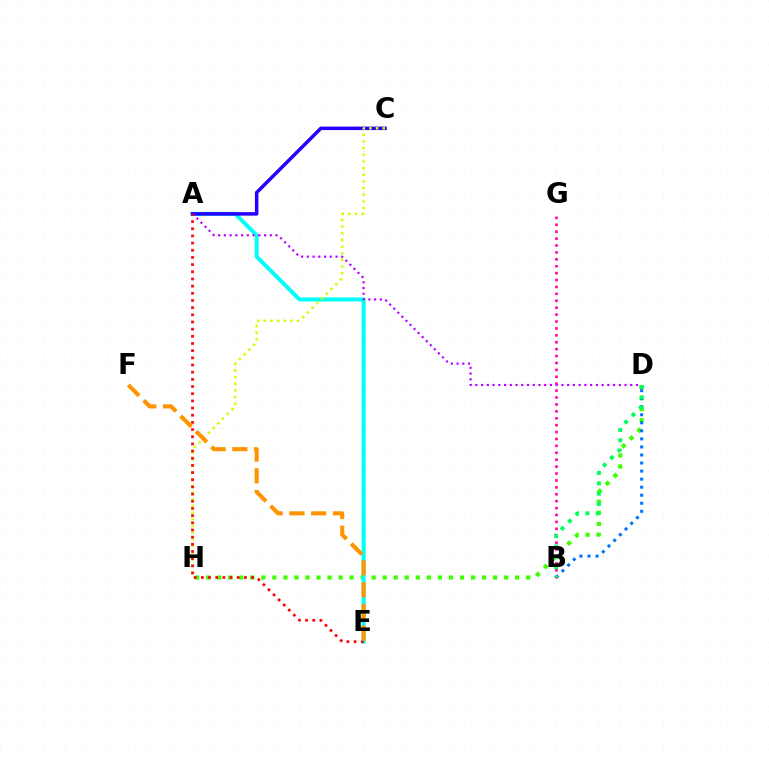{('D', 'H'): [{'color': '#3dff00', 'line_style': 'dotted', 'thickness': 3.0}], ('B', 'D'): [{'color': '#0074ff', 'line_style': 'dotted', 'thickness': 2.19}, {'color': '#00ff5c', 'line_style': 'dotted', 'thickness': 2.82}], ('A', 'E'): [{'color': '#00fff6', 'line_style': 'solid', 'thickness': 2.88}, {'color': '#ff0000', 'line_style': 'dotted', 'thickness': 1.95}], ('A', 'D'): [{'color': '#b900ff', 'line_style': 'dotted', 'thickness': 1.56}], ('B', 'G'): [{'color': '#ff00ac', 'line_style': 'dotted', 'thickness': 1.88}], ('A', 'C'): [{'color': '#2500ff', 'line_style': 'solid', 'thickness': 2.52}], ('C', 'H'): [{'color': '#d1ff00', 'line_style': 'dotted', 'thickness': 1.81}], ('E', 'F'): [{'color': '#ff9400', 'line_style': 'dashed', 'thickness': 2.95}]}